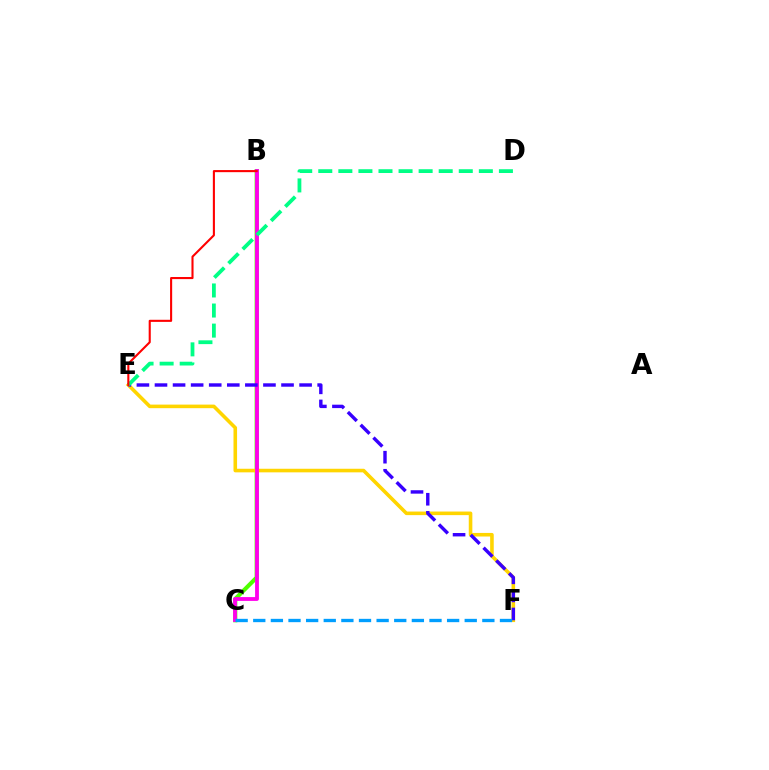{('B', 'C'): [{'color': '#4fff00', 'line_style': 'solid', 'thickness': 2.94}, {'color': '#ff00ed', 'line_style': 'solid', 'thickness': 2.75}], ('E', 'F'): [{'color': '#ffd500', 'line_style': 'solid', 'thickness': 2.58}, {'color': '#3700ff', 'line_style': 'dashed', 'thickness': 2.46}], ('D', 'E'): [{'color': '#00ff86', 'line_style': 'dashed', 'thickness': 2.73}], ('C', 'F'): [{'color': '#009eff', 'line_style': 'dashed', 'thickness': 2.39}], ('B', 'E'): [{'color': '#ff0000', 'line_style': 'solid', 'thickness': 1.51}]}